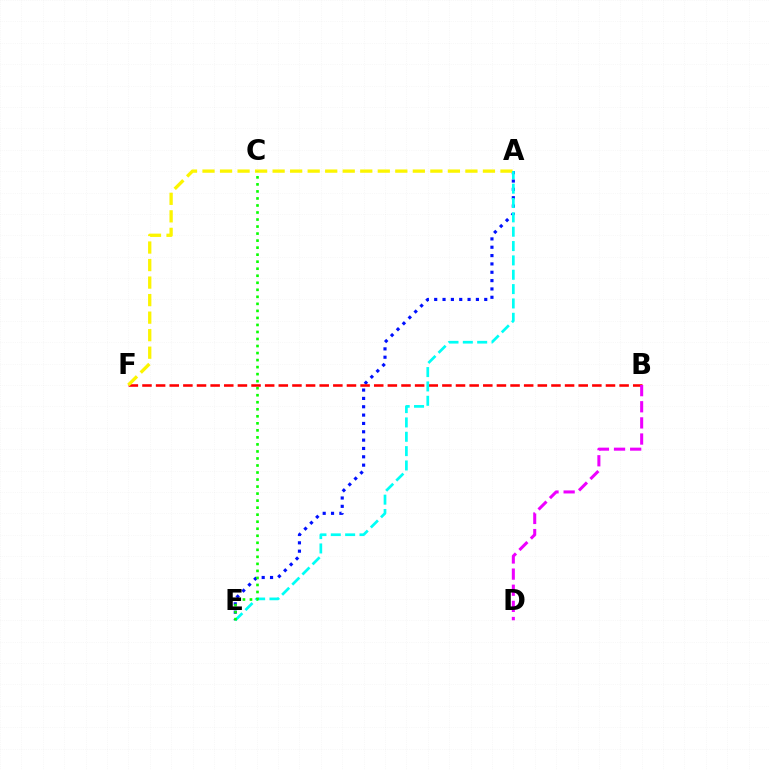{('A', 'E'): [{'color': '#0010ff', 'line_style': 'dotted', 'thickness': 2.27}, {'color': '#00fff6', 'line_style': 'dashed', 'thickness': 1.95}], ('B', 'F'): [{'color': '#ff0000', 'line_style': 'dashed', 'thickness': 1.85}], ('A', 'F'): [{'color': '#fcf500', 'line_style': 'dashed', 'thickness': 2.38}], ('C', 'E'): [{'color': '#08ff00', 'line_style': 'dotted', 'thickness': 1.91}], ('B', 'D'): [{'color': '#ee00ff', 'line_style': 'dashed', 'thickness': 2.19}]}